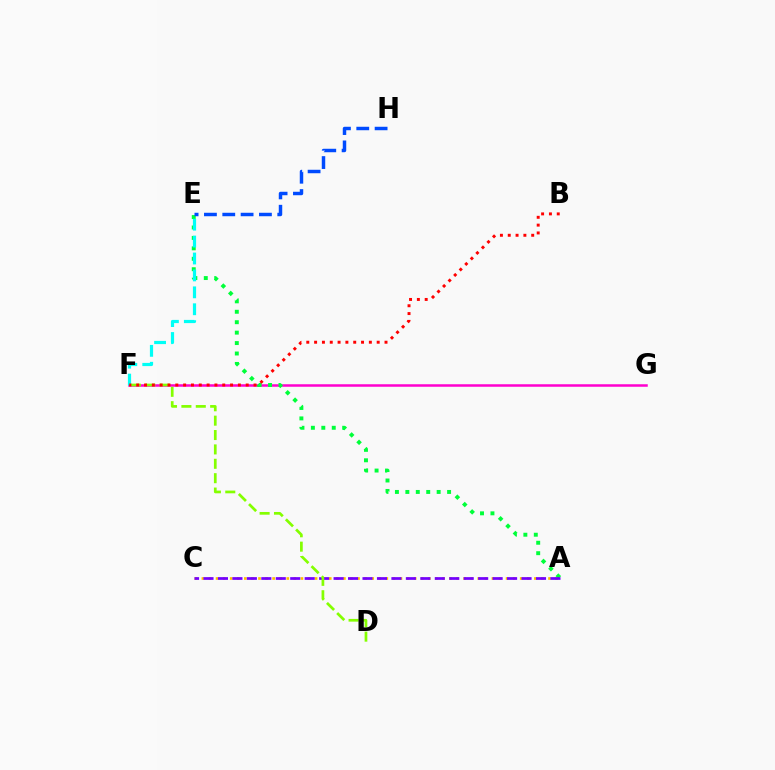{('F', 'G'): [{'color': '#ff00cf', 'line_style': 'solid', 'thickness': 1.81}], ('A', 'C'): [{'color': '#ffbd00', 'line_style': 'dotted', 'thickness': 1.92}, {'color': '#7200ff', 'line_style': 'dashed', 'thickness': 1.96}], ('A', 'E'): [{'color': '#00ff39', 'line_style': 'dotted', 'thickness': 2.83}], ('D', 'F'): [{'color': '#84ff00', 'line_style': 'dashed', 'thickness': 1.95}], ('E', 'F'): [{'color': '#00fff6', 'line_style': 'dashed', 'thickness': 2.3}], ('E', 'H'): [{'color': '#004bff', 'line_style': 'dashed', 'thickness': 2.49}], ('B', 'F'): [{'color': '#ff0000', 'line_style': 'dotted', 'thickness': 2.13}]}